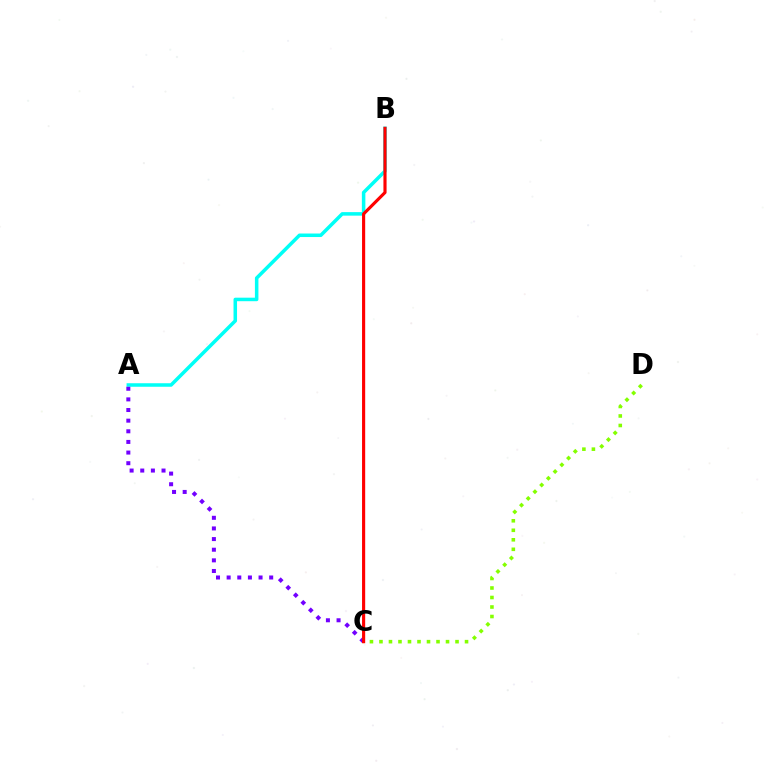{('C', 'D'): [{'color': '#84ff00', 'line_style': 'dotted', 'thickness': 2.58}], ('A', 'B'): [{'color': '#00fff6', 'line_style': 'solid', 'thickness': 2.53}], ('A', 'C'): [{'color': '#7200ff', 'line_style': 'dotted', 'thickness': 2.89}], ('B', 'C'): [{'color': '#ff0000', 'line_style': 'solid', 'thickness': 2.26}]}